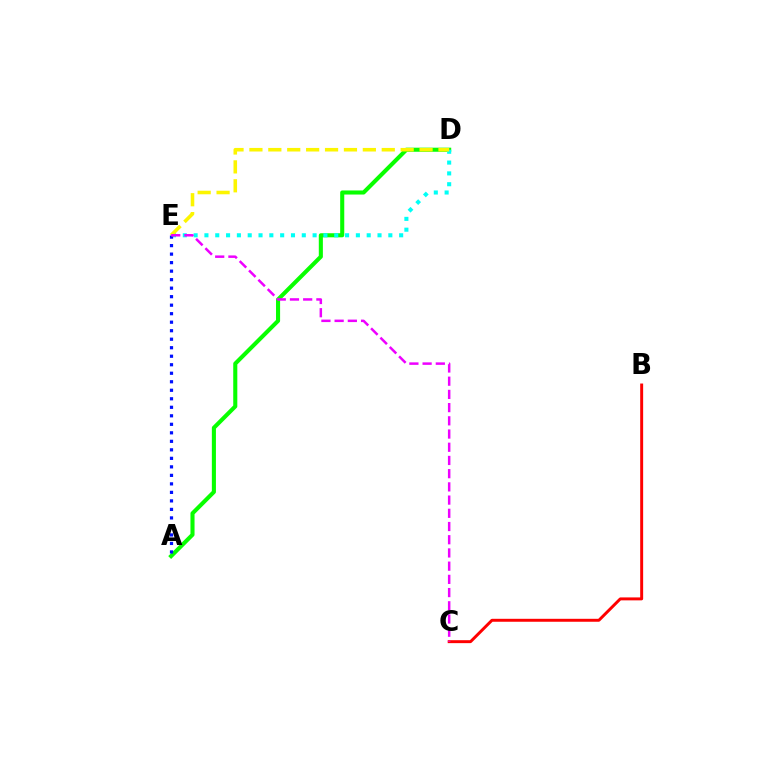{('A', 'D'): [{'color': '#08ff00', 'line_style': 'solid', 'thickness': 2.94}], ('B', 'C'): [{'color': '#ff0000', 'line_style': 'solid', 'thickness': 2.12}], ('D', 'E'): [{'color': '#00fff6', 'line_style': 'dotted', 'thickness': 2.94}, {'color': '#fcf500', 'line_style': 'dashed', 'thickness': 2.57}], ('A', 'E'): [{'color': '#0010ff', 'line_style': 'dotted', 'thickness': 2.31}], ('C', 'E'): [{'color': '#ee00ff', 'line_style': 'dashed', 'thickness': 1.79}]}